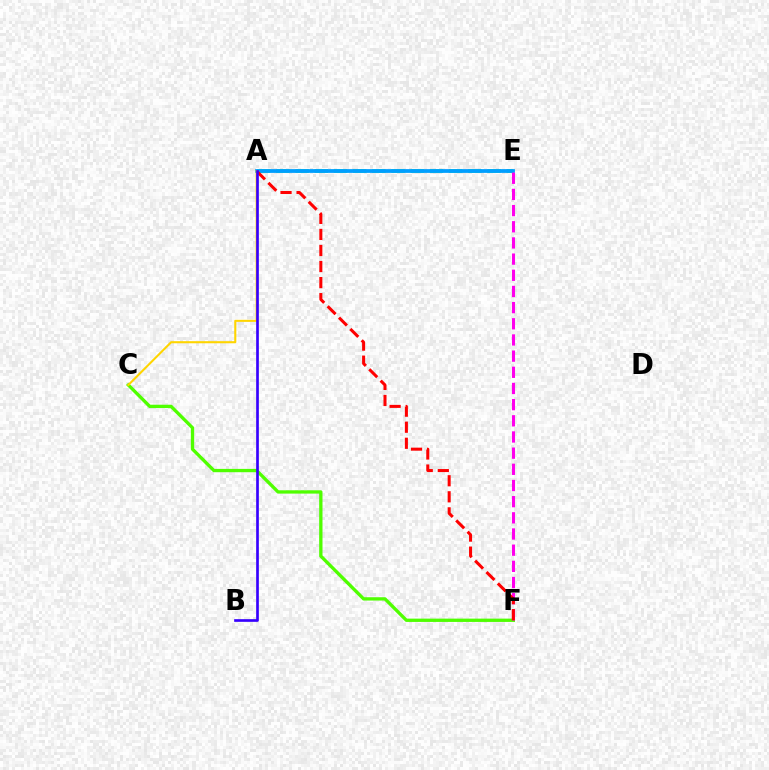{('A', 'E'): [{'color': '#00ff86', 'line_style': 'dashed', 'thickness': 2.61}, {'color': '#009eff', 'line_style': 'solid', 'thickness': 2.71}], ('C', 'F'): [{'color': '#4fff00', 'line_style': 'solid', 'thickness': 2.39}], ('E', 'F'): [{'color': '#ff00ed', 'line_style': 'dashed', 'thickness': 2.2}], ('A', 'F'): [{'color': '#ff0000', 'line_style': 'dashed', 'thickness': 2.18}], ('A', 'C'): [{'color': '#ffd500', 'line_style': 'solid', 'thickness': 1.5}], ('A', 'B'): [{'color': '#3700ff', 'line_style': 'solid', 'thickness': 1.92}]}